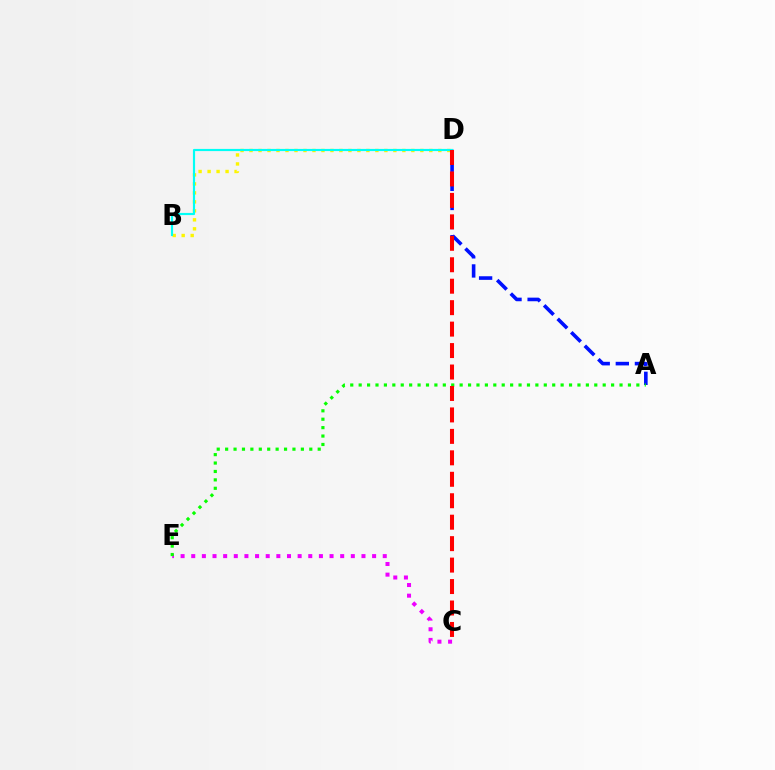{('B', 'D'): [{'color': '#fcf500', 'line_style': 'dotted', 'thickness': 2.44}, {'color': '#00fff6', 'line_style': 'solid', 'thickness': 1.57}], ('C', 'E'): [{'color': '#ee00ff', 'line_style': 'dotted', 'thickness': 2.89}], ('A', 'D'): [{'color': '#0010ff', 'line_style': 'dashed', 'thickness': 2.6}], ('A', 'E'): [{'color': '#08ff00', 'line_style': 'dotted', 'thickness': 2.29}], ('C', 'D'): [{'color': '#ff0000', 'line_style': 'dashed', 'thickness': 2.91}]}